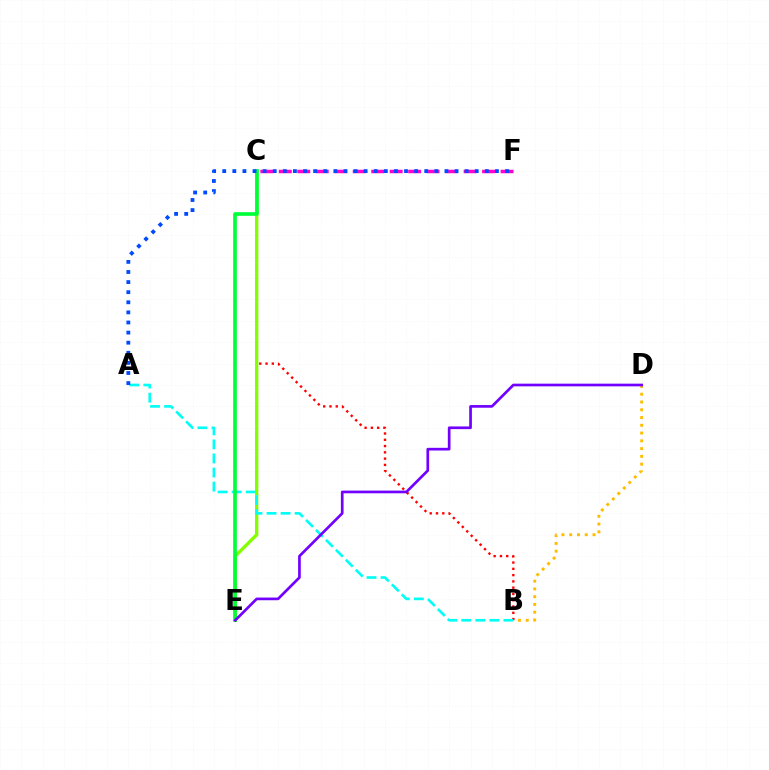{('B', 'C'): [{'color': '#ff0000', 'line_style': 'dotted', 'thickness': 1.71}], ('C', 'E'): [{'color': '#84ff00', 'line_style': 'solid', 'thickness': 2.4}, {'color': '#00ff39', 'line_style': 'solid', 'thickness': 2.64}], ('A', 'B'): [{'color': '#00fff6', 'line_style': 'dashed', 'thickness': 1.91}], ('B', 'D'): [{'color': '#ffbd00', 'line_style': 'dotted', 'thickness': 2.11}], ('C', 'F'): [{'color': '#ff00cf', 'line_style': 'dashed', 'thickness': 2.51}], ('A', 'F'): [{'color': '#004bff', 'line_style': 'dotted', 'thickness': 2.74}], ('D', 'E'): [{'color': '#7200ff', 'line_style': 'solid', 'thickness': 1.93}]}